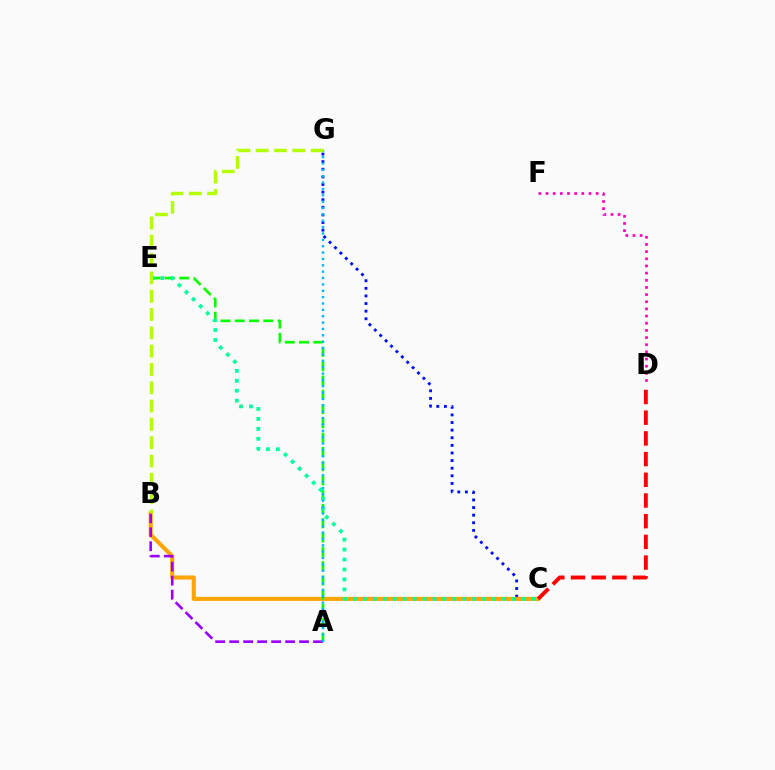{('C', 'G'): [{'color': '#0010ff', 'line_style': 'dotted', 'thickness': 2.07}], ('B', 'C'): [{'color': '#ffa500', 'line_style': 'solid', 'thickness': 2.94}], ('A', 'B'): [{'color': '#9b00ff', 'line_style': 'dashed', 'thickness': 1.9}], ('A', 'E'): [{'color': '#08ff00', 'line_style': 'dashed', 'thickness': 1.94}], ('D', 'F'): [{'color': '#ff00bd', 'line_style': 'dotted', 'thickness': 1.95}], ('C', 'E'): [{'color': '#00ff9d', 'line_style': 'dotted', 'thickness': 2.7}], ('C', 'D'): [{'color': '#ff0000', 'line_style': 'dashed', 'thickness': 2.81}], ('A', 'G'): [{'color': '#00b5ff', 'line_style': 'dotted', 'thickness': 1.73}], ('B', 'G'): [{'color': '#b3ff00', 'line_style': 'dashed', 'thickness': 2.49}]}